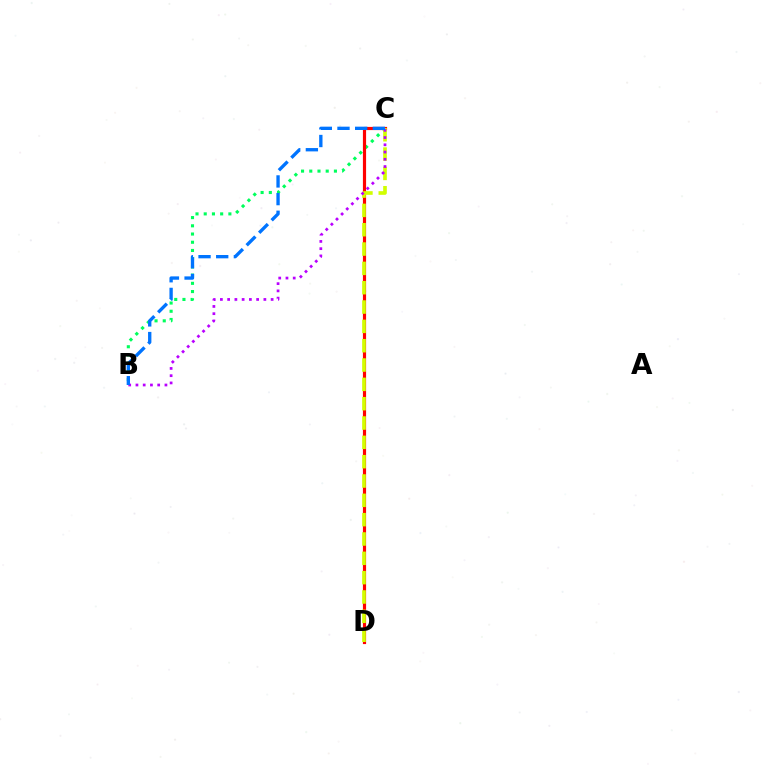{('B', 'C'): [{'color': '#00ff5c', 'line_style': 'dotted', 'thickness': 2.23}, {'color': '#b900ff', 'line_style': 'dotted', 'thickness': 1.97}, {'color': '#0074ff', 'line_style': 'dashed', 'thickness': 2.4}], ('C', 'D'): [{'color': '#ff0000', 'line_style': 'solid', 'thickness': 2.29}, {'color': '#d1ff00', 'line_style': 'dashed', 'thickness': 2.63}]}